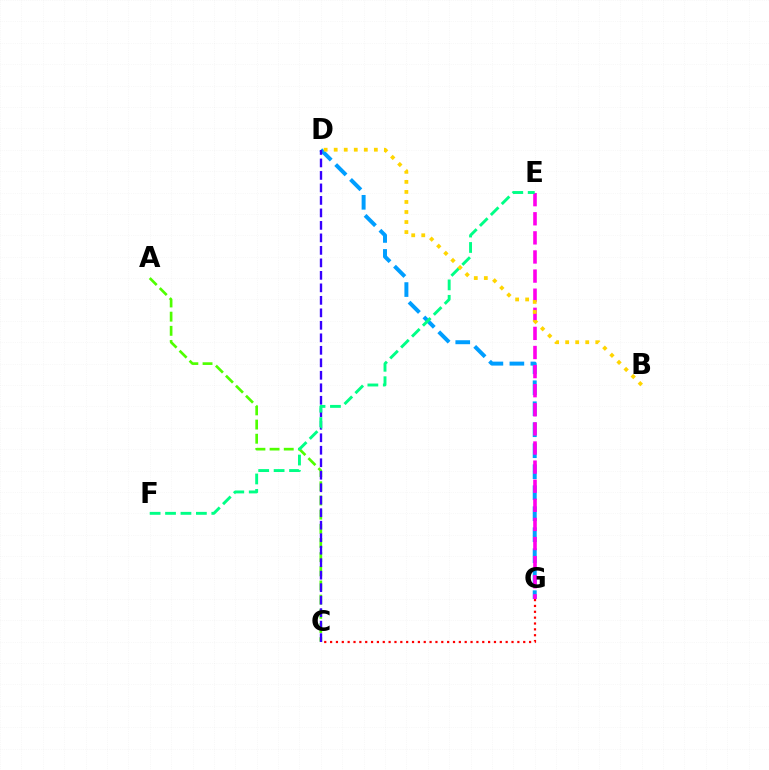{('C', 'G'): [{'color': '#ff0000', 'line_style': 'dotted', 'thickness': 1.59}], ('A', 'C'): [{'color': '#4fff00', 'line_style': 'dashed', 'thickness': 1.93}], ('D', 'G'): [{'color': '#009eff', 'line_style': 'dashed', 'thickness': 2.85}], ('E', 'G'): [{'color': '#ff00ed', 'line_style': 'dashed', 'thickness': 2.6}], ('C', 'D'): [{'color': '#3700ff', 'line_style': 'dashed', 'thickness': 1.7}], ('E', 'F'): [{'color': '#00ff86', 'line_style': 'dashed', 'thickness': 2.1}], ('B', 'D'): [{'color': '#ffd500', 'line_style': 'dotted', 'thickness': 2.73}]}